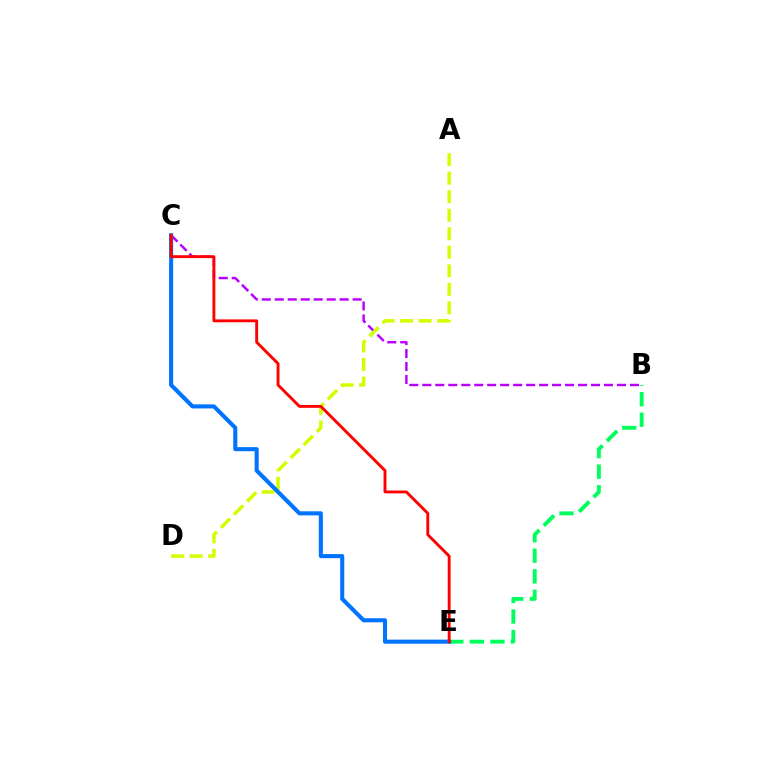{('B', 'E'): [{'color': '#00ff5c', 'line_style': 'dashed', 'thickness': 2.79}], ('B', 'C'): [{'color': '#b900ff', 'line_style': 'dashed', 'thickness': 1.76}], ('A', 'D'): [{'color': '#d1ff00', 'line_style': 'dashed', 'thickness': 2.52}], ('C', 'E'): [{'color': '#0074ff', 'line_style': 'solid', 'thickness': 2.94}, {'color': '#ff0000', 'line_style': 'solid', 'thickness': 2.08}]}